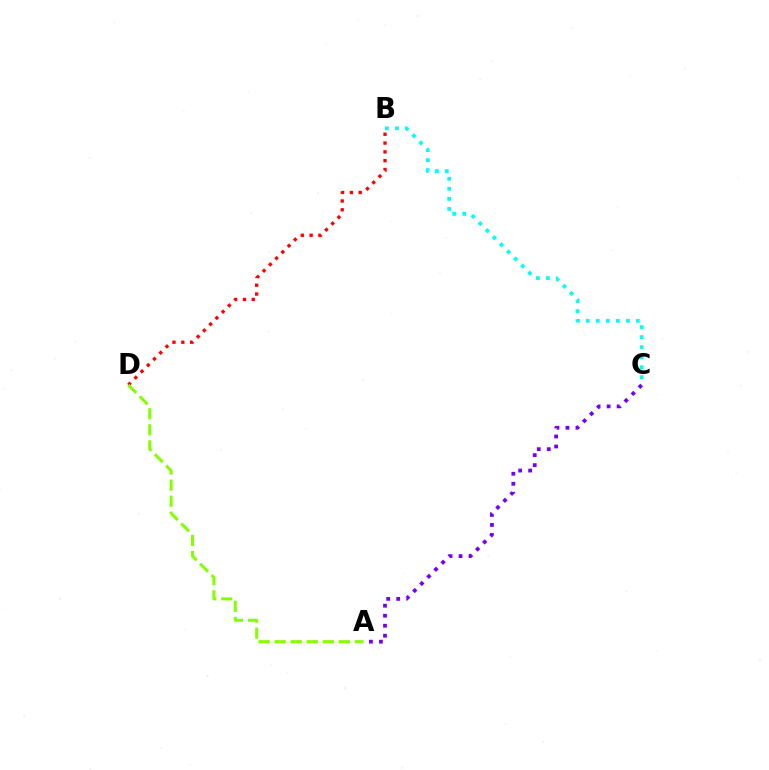{('B', 'D'): [{'color': '#ff0000', 'line_style': 'dotted', 'thickness': 2.4}], ('A', 'C'): [{'color': '#7200ff', 'line_style': 'dotted', 'thickness': 2.72}], ('B', 'C'): [{'color': '#00fff6', 'line_style': 'dotted', 'thickness': 2.72}], ('A', 'D'): [{'color': '#84ff00', 'line_style': 'dashed', 'thickness': 2.18}]}